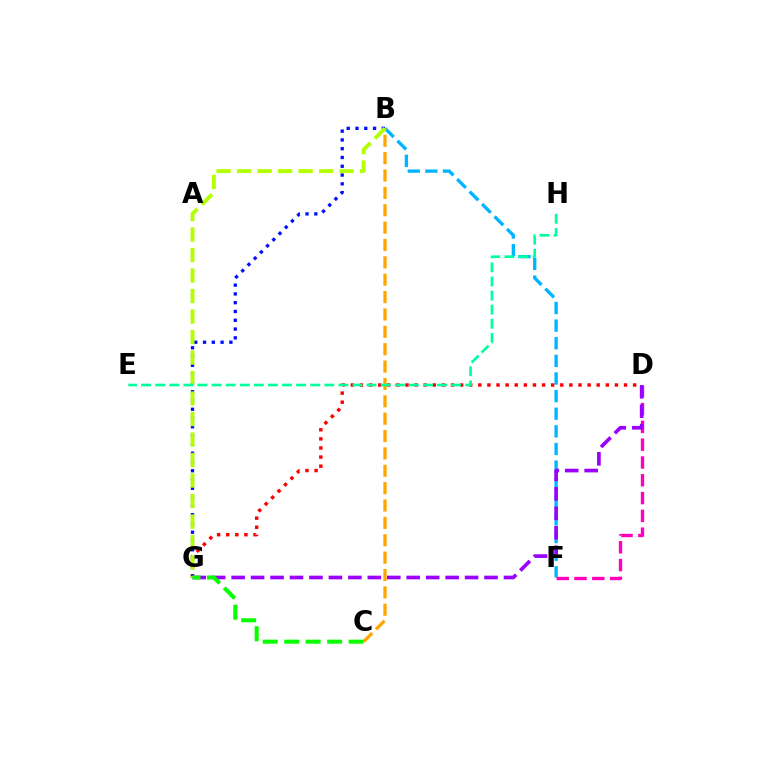{('B', 'F'): [{'color': '#00b5ff', 'line_style': 'dashed', 'thickness': 2.39}], ('D', 'F'): [{'color': '#ff00bd', 'line_style': 'dashed', 'thickness': 2.42}], ('D', 'G'): [{'color': '#9b00ff', 'line_style': 'dashed', 'thickness': 2.64}, {'color': '#ff0000', 'line_style': 'dotted', 'thickness': 2.47}], ('B', 'C'): [{'color': '#ffa500', 'line_style': 'dashed', 'thickness': 2.36}], ('B', 'G'): [{'color': '#0010ff', 'line_style': 'dotted', 'thickness': 2.39}, {'color': '#b3ff00', 'line_style': 'dashed', 'thickness': 2.78}], ('E', 'H'): [{'color': '#00ff9d', 'line_style': 'dashed', 'thickness': 1.91}], ('C', 'G'): [{'color': '#08ff00', 'line_style': 'dashed', 'thickness': 2.92}]}